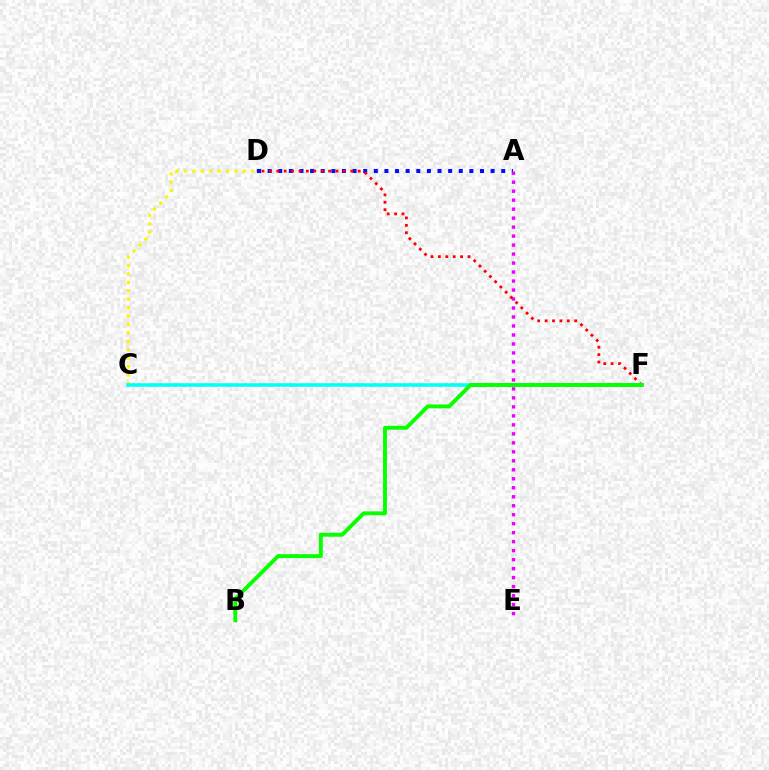{('C', 'D'): [{'color': '#fcf500', 'line_style': 'dotted', 'thickness': 2.29}], ('A', 'D'): [{'color': '#0010ff', 'line_style': 'dotted', 'thickness': 2.89}], ('A', 'E'): [{'color': '#ee00ff', 'line_style': 'dotted', 'thickness': 2.44}], ('D', 'F'): [{'color': '#ff0000', 'line_style': 'dotted', 'thickness': 2.01}], ('C', 'F'): [{'color': '#00fff6', 'line_style': 'solid', 'thickness': 2.56}], ('B', 'F'): [{'color': '#08ff00', 'line_style': 'solid', 'thickness': 2.8}]}